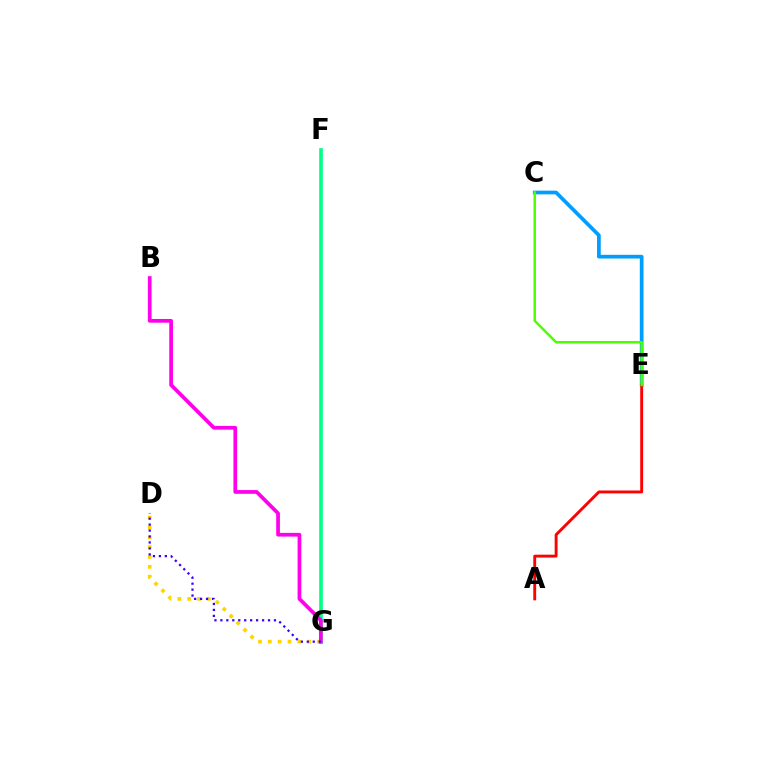{('C', 'E'): [{'color': '#009eff', 'line_style': 'solid', 'thickness': 2.67}, {'color': '#4fff00', 'line_style': 'solid', 'thickness': 1.79}], ('D', 'G'): [{'color': '#ffd500', 'line_style': 'dotted', 'thickness': 2.67}, {'color': '#3700ff', 'line_style': 'dotted', 'thickness': 1.62}], ('F', 'G'): [{'color': '#00ff86', 'line_style': 'solid', 'thickness': 2.62}], ('A', 'E'): [{'color': '#ff0000', 'line_style': 'solid', 'thickness': 2.07}], ('B', 'G'): [{'color': '#ff00ed', 'line_style': 'solid', 'thickness': 2.68}]}